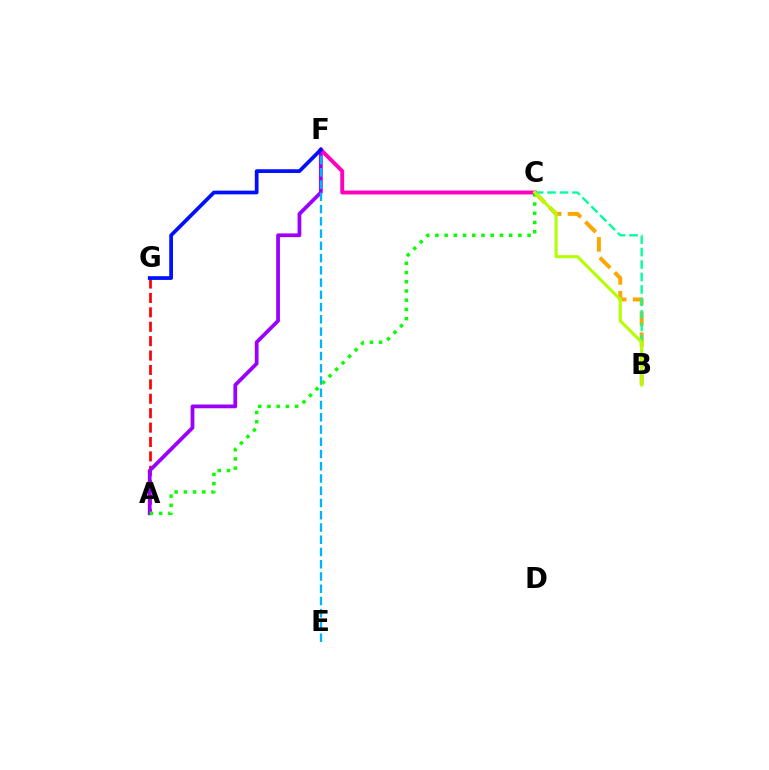{('A', 'G'): [{'color': '#ff0000', 'line_style': 'dashed', 'thickness': 1.96}], ('A', 'F'): [{'color': '#9b00ff', 'line_style': 'solid', 'thickness': 2.7}], ('B', 'C'): [{'color': '#ffa500', 'line_style': 'dashed', 'thickness': 2.84}, {'color': '#00ff9d', 'line_style': 'dashed', 'thickness': 1.69}, {'color': '#b3ff00', 'line_style': 'solid', 'thickness': 2.2}], ('E', 'F'): [{'color': '#00b5ff', 'line_style': 'dashed', 'thickness': 1.66}], ('A', 'C'): [{'color': '#08ff00', 'line_style': 'dotted', 'thickness': 2.5}], ('C', 'F'): [{'color': '#ff00bd', 'line_style': 'solid', 'thickness': 2.82}], ('F', 'G'): [{'color': '#0010ff', 'line_style': 'solid', 'thickness': 2.69}]}